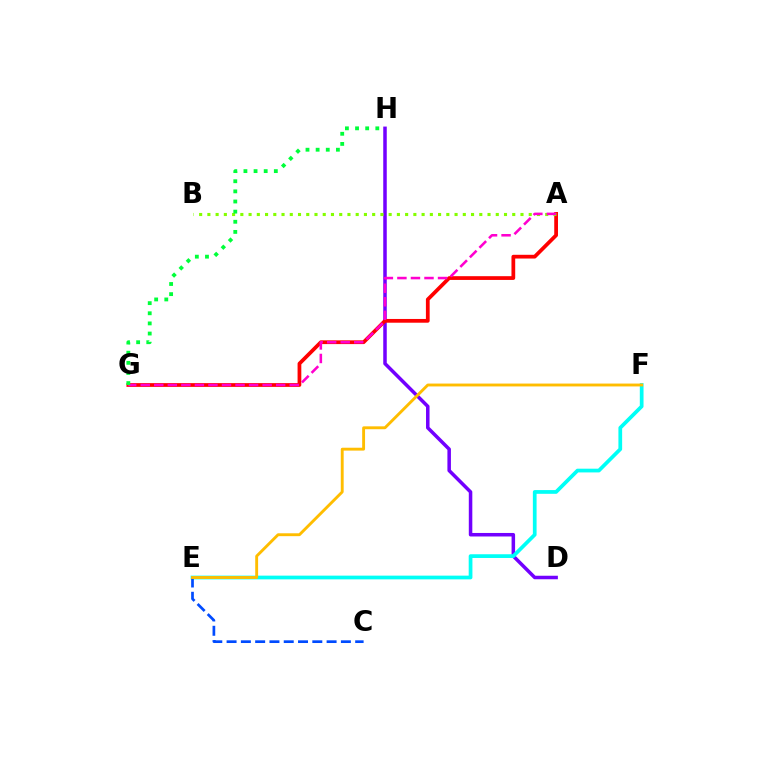{('D', 'H'): [{'color': '#7200ff', 'line_style': 'solid', 'thickness': 2.53}], ('E', 'F'): [{'color': '#00fff6', 'line_style': 'solid', 'thickness': 2.69}, {'color': '#ffbd00', 'line_style': 'solid', 'thickness': 2.07}], ('C', 'E'): [{'color': '#004bff', 'line_style': 'dashed', 'thickness': 1.94}], ('A', 'G'): [{'color': '#ff0000', 'line_style': 'solid', 'thickness': 2.7}, {'color': '#ff00cf', 'line_style': 'dashed', 'thickness': 1.84}], ('A', 'B'): [{'color': '#84ff00', 'line_style': 'dotted', 'thickness': 2.24}], ('G', 'H'): [{'color': '#00ff39', 'line_style': 'dotted', 'thickness': 2.75}]}